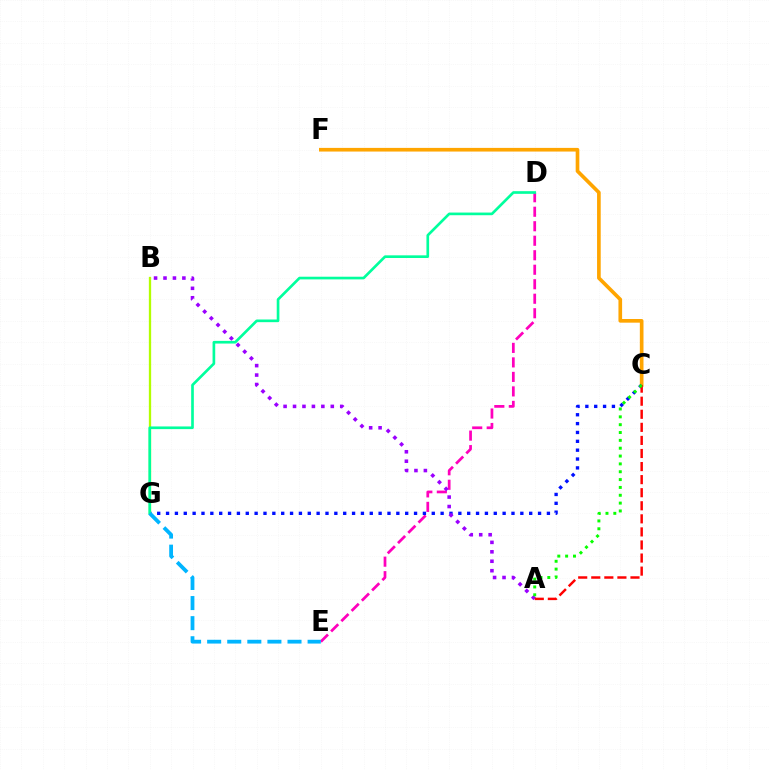{('C', 'F'): [{'color': '#ffa500', 'line_style': 'solid', 'thickness': 2.63}], ('D', 'E'): [{'color': '#ff00bd', 'line_style': 'dashed', 'thickness': 1.97}], ('C', 'G'): [{'color': '#0010ff', 'line_style': 'dotted', 'thickness': 2.41}], ('B', 'G'): [{'color': '#b3ff00', 'line_style': 'solid', 'thickness': 1.66}], ('A', 'B'): [{'color': '#9b00ff', 'line_style': 'dotted', 'thickness': 2.57}], ('A', 'C'): [{'color': '#ff0000', 'line_style': 'dashed', 'thickness': 1.78}, {'color': '#08ff00', 'line_style': 'dotted', 'thickness': 2.13}], ('D', 'G'): [{'color': '#00ff9d', 'line_style': 'solid', 'thickness': 1.92}], ('E', 'G'): [{'color': '#00b5ff', 'line_style': 'dashed', 'thickness': 2.73}]}